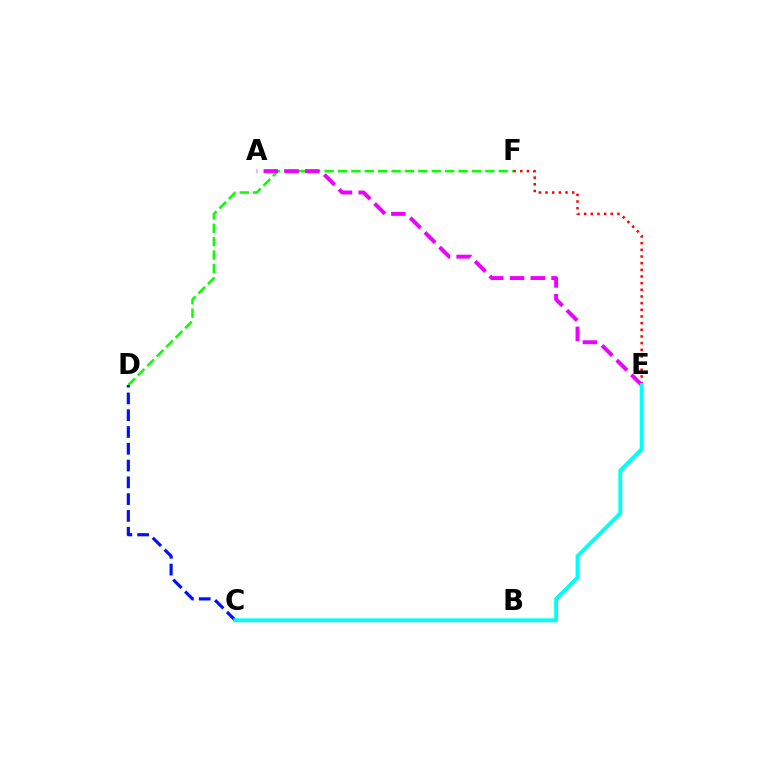{('D', 'F'): [{'color': '#08ff00', 'line_style': 'dashed', 'thickness': 1.82}], ('E', 'F'): [{'color': '#ff0000', 'line_style': 'dotted', 'thickness': 1.81}], ('A', 'E'): [{'color': '#ee00ff', 'line_style': 'dashed', 'thickness': 2.82}], ('C', 'D'): [{'color': '#0010ff', 'line_style': 'dashed', 'thickness': 2.28}], ('B', 'C'): [{'color': '#fcf500', 'line_style': 'solid', 'thickness': 1.6}], ('C', 'E'): [{'color': '#00fff6', 'line_style': 'solid', 'thickness': 2.79}]}